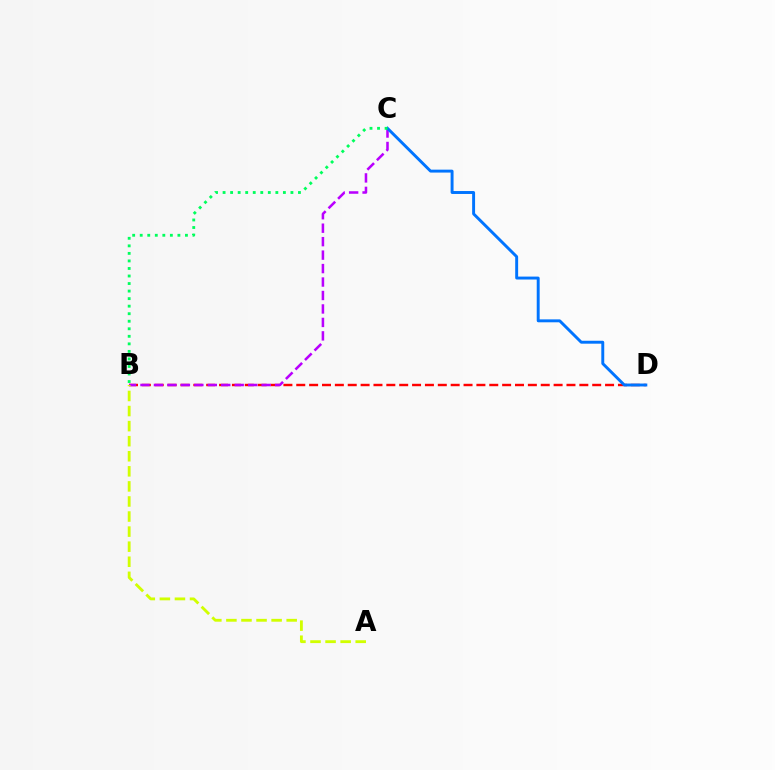{('B', 'D'): [{'color': '#ff0000', 'line_style': 'dashed', 'thickness': 1.75}], ('B', 'C'): [{'color': '#b900ff', 'line_style': 'dashed', 'thickness': 1.83}, {'color': '#00ff5c', 'line_style': 'dotted', 'thickness': 2.05}], ('C', 'D'): [{'color': '#0074ff', 'line_style': 'solid', 'thickness': 2.11}], ('A', 'B'): [{'color': '#d1ff00', 'line_style': 'dashed', 'thickness': 2.05}]}